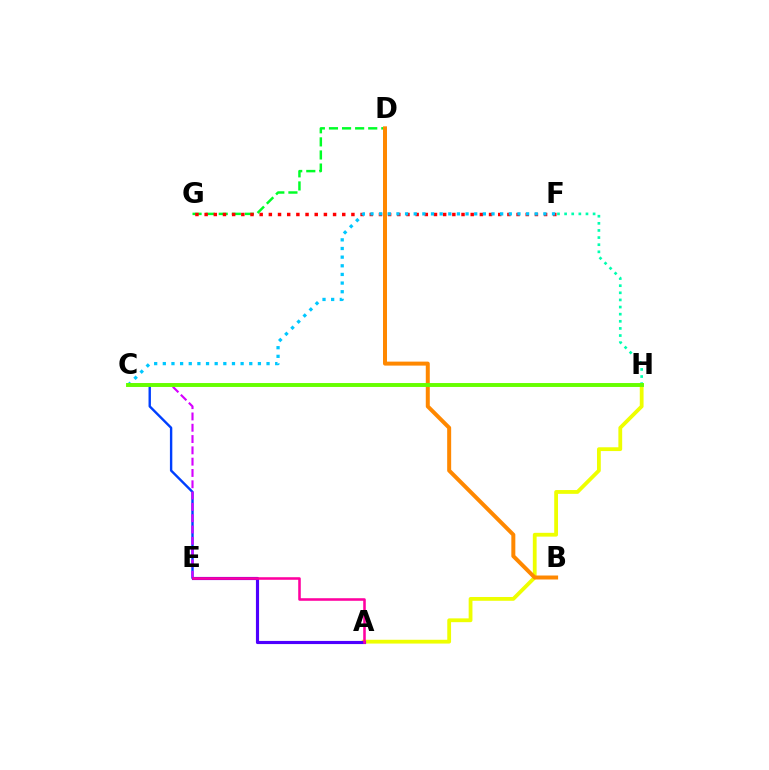{('C', 'E'): [{'color': '#003fff', 'line_style': 'solid', 'thickness': 1.73}, {'color': '#d600ff', 'line_style': 'dashed', 'thickness': 1.54}], ('A', 'H'): [{'color': '#eeff00', 'line_style': 'solid', 'thickness': 2.73}], ('A', 'E'): [{'color': '#4f00ff', 'line_style': 'solid', 'thickness': 2.26}, {'color': '#ff00a0', 'line_style': 'solid', 'thickness': 1.84}], ('D', 'G'): [{'color': '#00ff27', 'line_style': 'dashed', 'thickness': 1.78}], ('F', 'G'): [{'color': '#ff0000', 'line_style': 'dotted', 'thickness': 2.49}], ('C', 'F'): [{'color': '#00c7ff', 'line_style': 'dotted', 'thickness': 2.35}], ('F', 'H'): [{'color': '#00ffaf', 'line_style': 'dotted', 'thickness': 1.93}], ('B', 'D'): [{'color': '#ff8800', 'line_style': 'solid', 'thickness': 2.87}], ('C', 'H'): [{'color': '#66ff00', 'line_style': 'solid', 'thickness': 2.82}]}